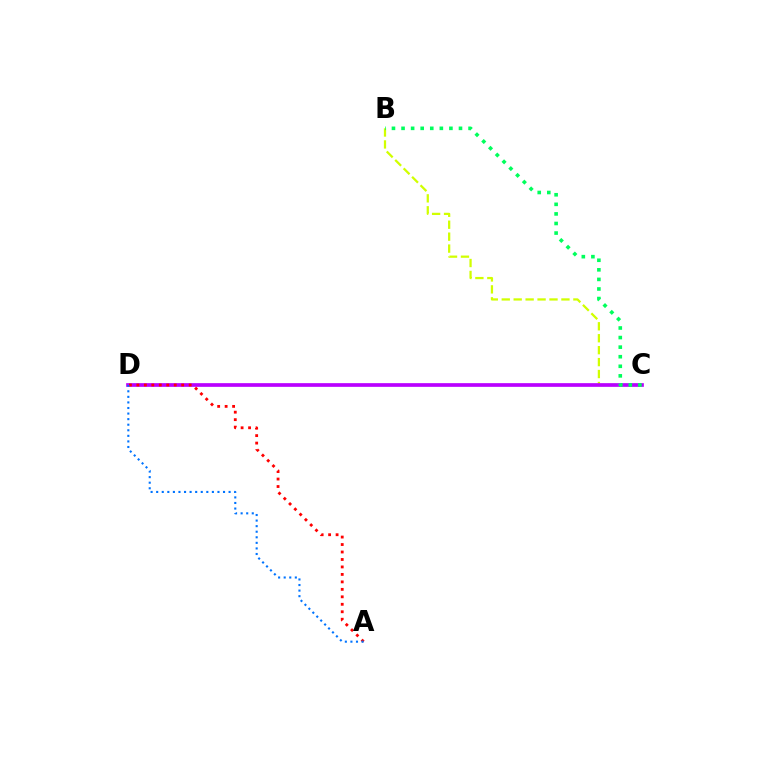{('B', 'C'): [{'color': '#d1ff00', 'line_style': 'dashed', 'thickness': 1.62}, {'color': '#00ff5c', 'line_style': 'dotted', 'thickness': 2.6}], ('C', 'D'): [{'color': '#b900ff', 'line_style': 'solid', 'thickness': 2.66}], ('A', 'D'): [{'color': '#ff0000', 'line_style': 'dotted', 'thickness': 2.03}, {'color': '#0074ff', 'line_style': 'dotted', 'thickness': 1.51}]}